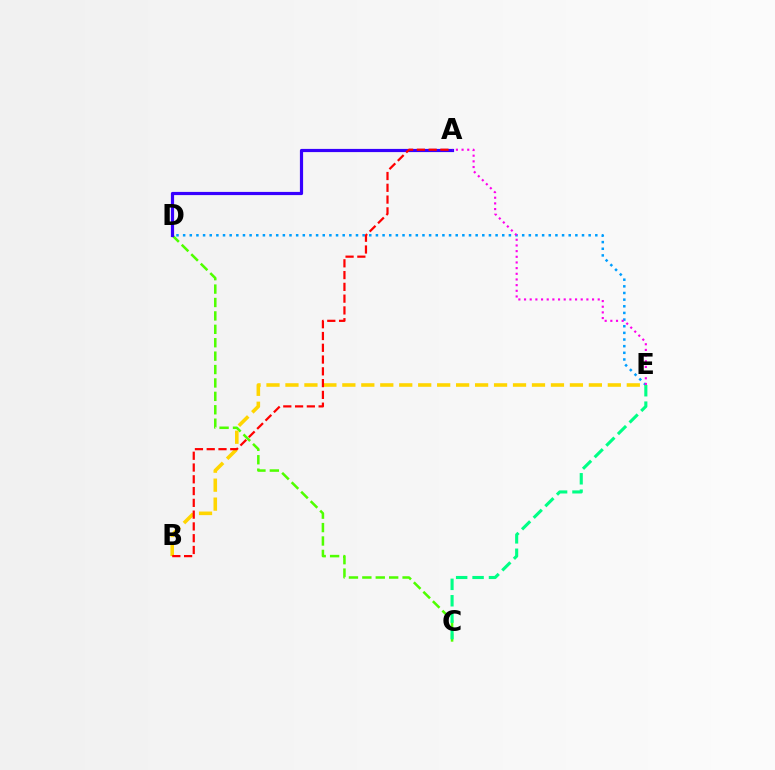{('C', 'D'): [{'color': '#4fff00', 'line_style': 'dashed', 'thickness': 1.82}], ('D', 'E'): [{'color': '#009eff', 'line_style': 'dotted', 'thickness': 1.81}], ('C', 'E'): [{'color': '#00ff86', 'line_style': 'dashed', 'thickness': 2.23}], ('A', 'D'): [{'color': '#3700ff', 'line_style': 'solid', 'thickness': 2.29}], ('B', 'E'): [{'color': '#ffd500', 'line_style': 'dashed', 'thickness': 2.58}], ('A', 'E'): [{'color': '#ff00ed', 'line_style': 'dotted', 'thickness': 1.54}], ('A', 'B'): [{'color': '#ff0000', 'line_style': 'dashed', 'thickness': 1.6}]}